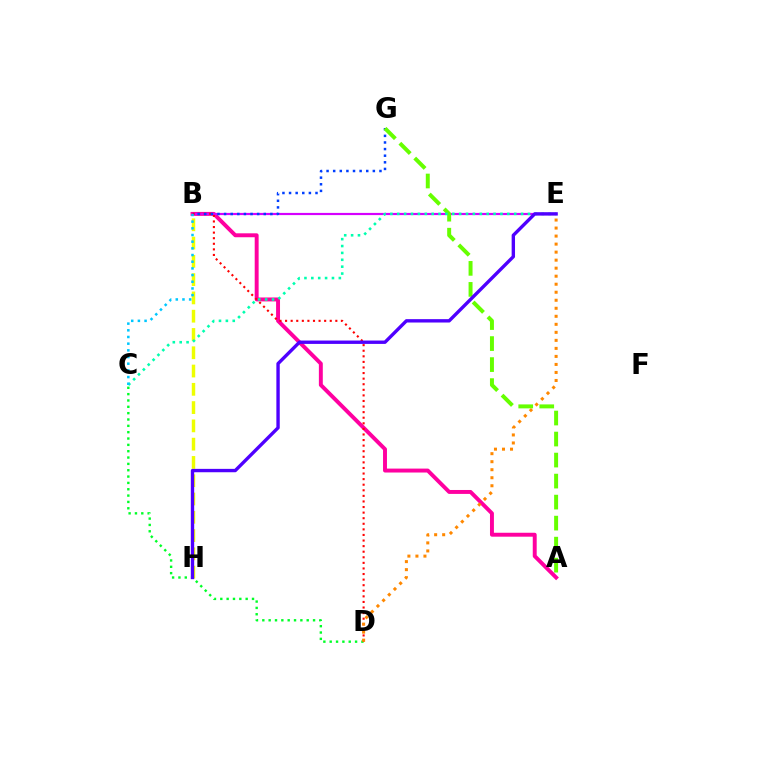{('A', 'B'): [{'color': '#ff00a0', 'line_style': 'solid', 'thickness': 2.83}], ('B', 'E'): [{'color': '#d600ff', 'line_style': 'solid', 'thickness': 1.57}], ('C', 'D'): [{'color': '#00ff27', 'line_style': 'dotted', 'thickness': 1.72}], ('B', 'D'): [{'color': '#ff0000', 'line_style': 'dotted', 'thickness': 1.52}], ('B', 'H'): [{'color': '#eeff00', 'line_style': 'dashed', 'thickness': 2.48}], ('B', 'G'): [{'color': '#003fff', 'line_style': 'dotted', 'thickness': 1.8}], ('A', 'G'): [{'color': '#66ff00', 'line_style': 'dashed', 'thickness': 2.86}], ('C', 'E'): [{'color': '#00ffaf', 'line_style': 'dotted', 'thickness': 1.87}], ('E', 'H'): [{'color': '#4f00ff', 'line_style': 'solid', 'thickness': 2.43}], ('D', 'E'): [{'color': '#ff8800', 'line_style': 'dotted', 'thickness': 2.18}], ('B', 'C'): [{'color': '#00c7ff', 'line_style': 'dotted', 'thickness': 1.81}]}